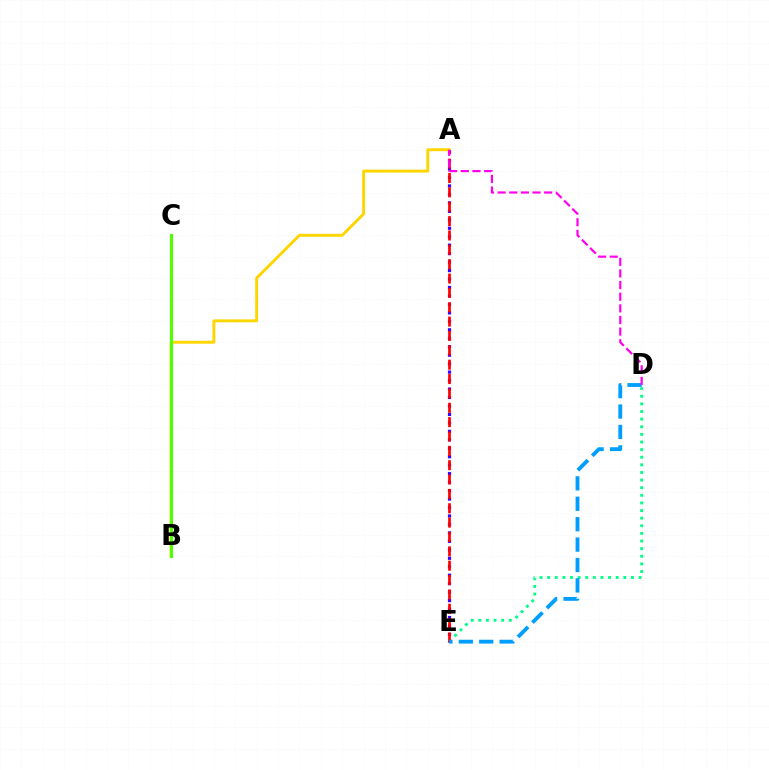{('A', 'B'): [{'color': '#ffd500', 'line_style': 'solid', 'thickness': 2.1}], ('A', 'E'): [{'color': '#3700ff', 'line_style': 'dotted', 'thickness': 2.3}, {'color': '#ff0000', 'line_style': 'dashed', 'thickness': 1.95}], ('D', 'E'): [{'color': '#00ff86', 'line_style': 'dotted', 'thickness': 2.07}, {'color': '#009eff', 'line_style': 'dashed', 'thickness': 2.77}], ('B', 'C'): [{'color': '#4fff00', 'line_style': 'solid', 'thickness': 2.22}], ('A', 'D'): [{'color': '#ff00ed', 'line_style': 'dashed', 'thickness': 1.58}]}